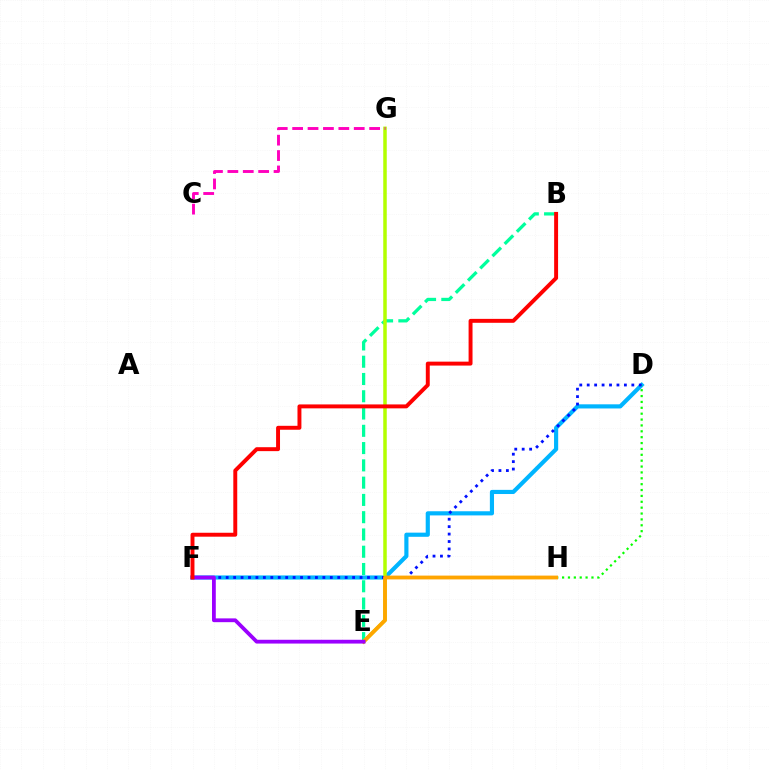{('D', 'F'): [{'color': '#00b5ff', 'line_style': 'solid', 'thickness': 2.99}, {'color': '#0010ff', 'line_style': 'dotted', 'thickness': 2.02}], ('B', 'E'): [{'color': '#00ff9d', 'line_style': 'dashed', 'thickness': 2.35}], ('E', 'G'): [{'color': '#b3ff00', 'line_style': 'solid', 'thickness': 2.52}], ('D', 'H'): [{'color': '#08ff00', 'line_style': 'dotted', 'thickness': 1.6}], ('E', 'H'): [{'color': '#ffa500', 'line_style': 'solid', 'thickness': 2.74}], ('E', 'F'): [{'color': '#9b00ff', 'line_style': 'solid', 'thickness': 2.73}], ('C', 'G'): [{'color': '#ff00bd', 'line_style': 'dashed', 'thickness': 2.09}], ('B', 'F'): [{'color': '#ff0000', 'line_style': 'solid', 'thickness': 2.83}]}